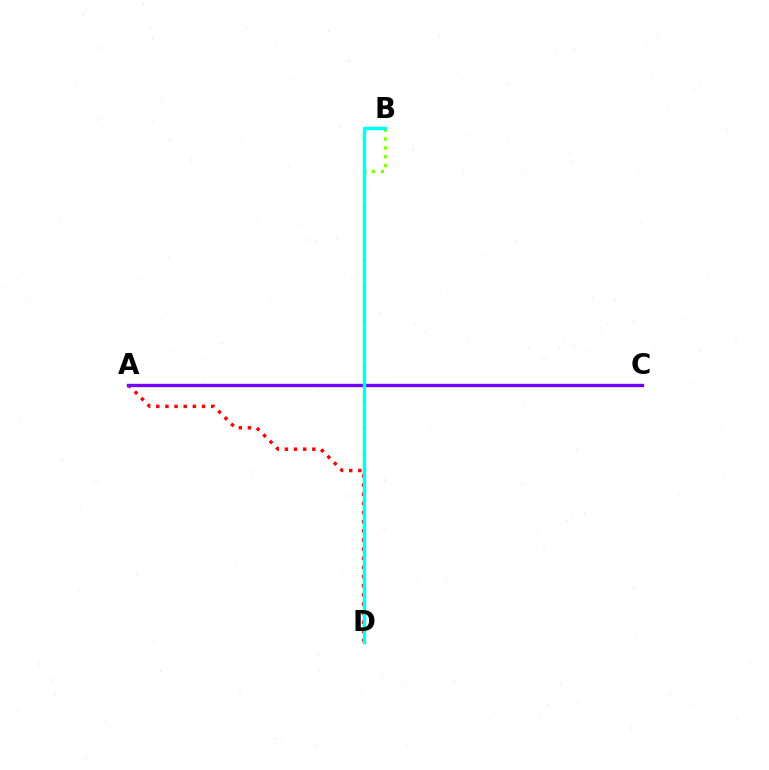{('B', 'D'): [{'color': '#84ff00', 'line_style': 'dotted', 'thickness': 2.41}, {'color': '#00fff6', 'line_style': 'solid', 'thickness': 2.49}], ('A', 'D'): [{'color': '#ff0000', 'line_style': 'dotted', 'thickness': 2.48}], ('A', 'C'): [{'color': '#7200ff', 'line_style': 'solid', 'thickness': 2.41}]}